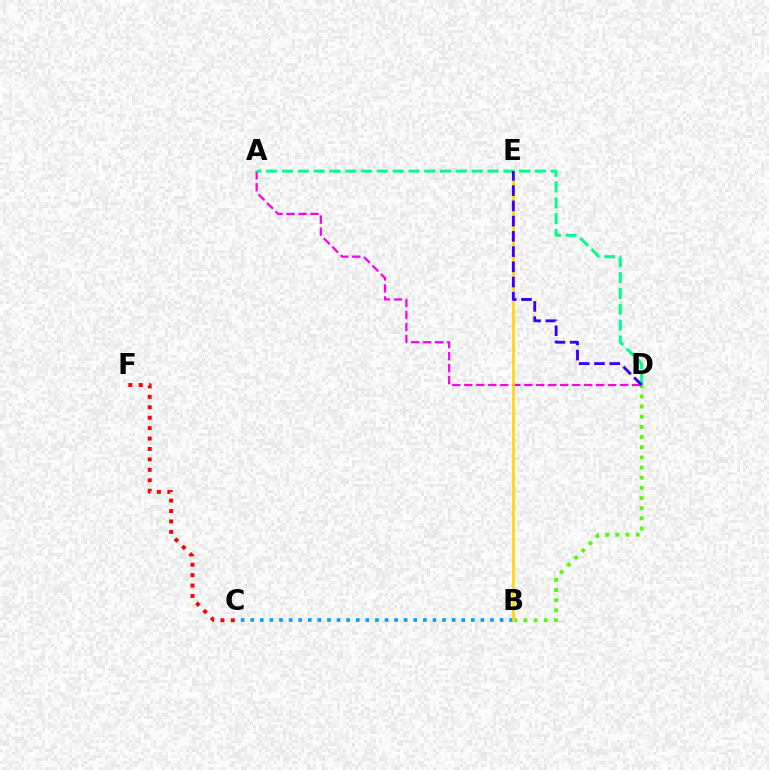{('A', 'D'): [{'color': '#ff00ed', 'line_style': 'dashed', 'thickness': 1.63}, {'color': '#00ff86', 'line_style': 'dashed', 'thickness': 2.15}], ('B', 'C'): [{'color': '#009eff', 'line_style': 'dotted', 'thickness': 2.61}], ('B', 'D'): [{'color': '#4fff00', 'line_style': 'dotted', 'thickness': 2.76}], ('B', 'E'): [{'color': '#ffd500', 'line_style': 'solid', 'thickness': 1.85}], ('C', 'F'): [{'color': '#ff0000', 'line_style': 'dotted', 'thickness': 2.83}], ('D', 'E'): [{'color': '#3700ff', 'line_style': 'dashed', 'thickness': 2.07}]}